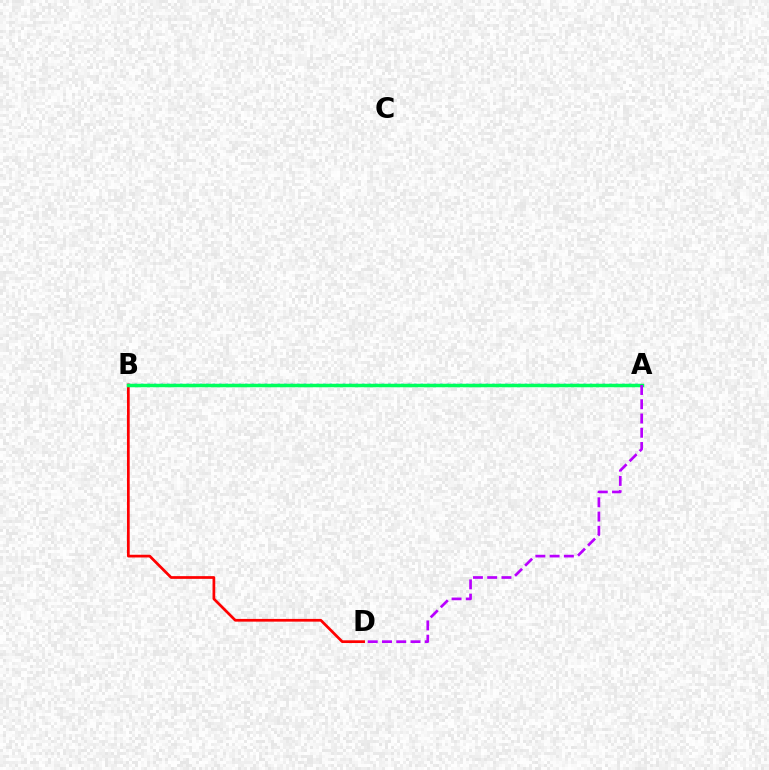{('A', 'B'): [{'color': '#0074ff', 'line_style': 'dotted', 'thickness': 1.77}, {'color': '#d1ff00', 'line_style': 'solid', 'thickness': 1.92}, {'color': '#00ff5c', 'line_style': 'solid', 'thickness': 2.51}], ('B', 'D'): [{'color': '#ff0000', 'line_style': 'solid', 'thickness': 1.96}], ('A', 'D'): [{'color': '#b900ff', 'line_style': 'dashed', 'thickness': 1.94}]}